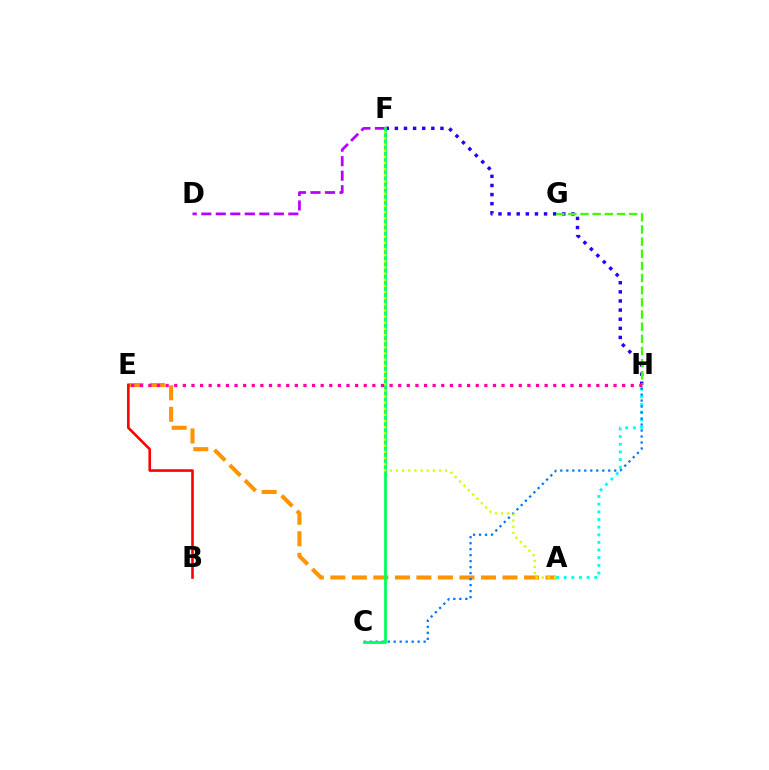{('F', 'H'): [{'color': '#2500ff', 'line_style': 'dotted', 'thickness': 2.48}], ('G', 'H'): [{'color': '#3dff00', 'line_style': 'dashed', 'thickness': 1.65}], ('A', 'H'): [{'color': '#00fff6', 'line_style': 'dotted', 'thickness': 2.08}], ('A', 'E'): [{'color': '#ff9400', 'line_style': 'dashed', 'thickness': 2.92}], ('C', 'H'): [{'color': '#0074ff', 'line_style': 'dotted', 'thickness': 1.63}], ('D', 'F'): [{'color': '#b900ff', 'line_style': 'dashed', 'thickness': 1.97}], ('C', 'F'): [{'color': '#00ff5c', 'line_style': 'solid', 'thickness': 1.99}], ('B', 'E'): [{'color': '#ff0000', 'line_style': 'solid', 'thickness': 1.88}], ('A', 'F'): [{'color': '#d1ff00', 'line_style': 'dotted', 'thickness': 1.67}], ('E', 'H'): [{'color': '#ff00ac', 'line_style': 'dotted', 'thickness': 2.34}]}